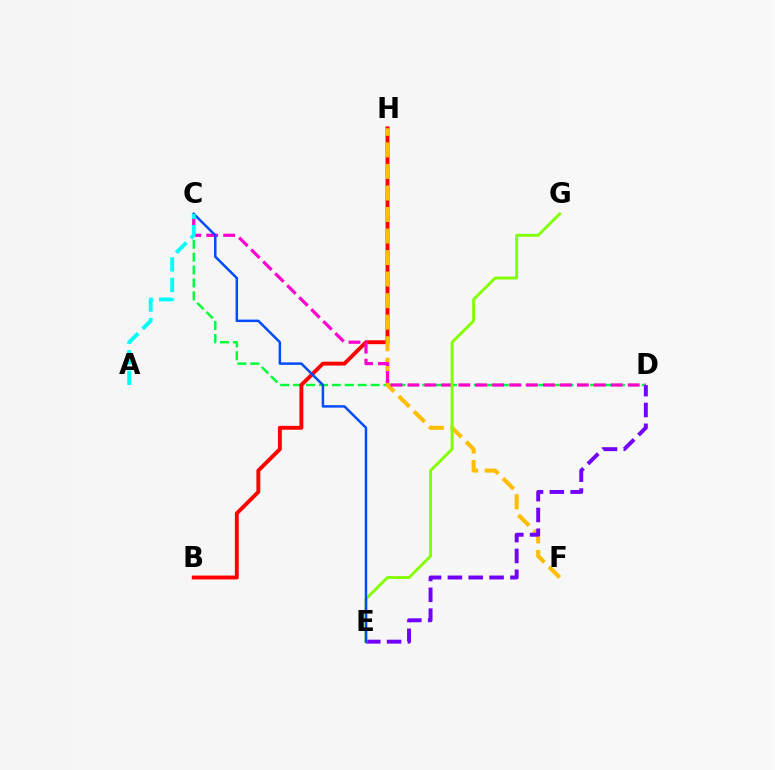{('C', 'D'): [{'color': '#00ff39', 'line_style': 'dashed', 'thickness': 1.75}, {'color': '#ff00cf', 'line_style': 'dashed', 'thickness': 2.3}], ('B', 'H'): [{'color': '#ff0000', 'line_style': 'solid', 'thickness': 2.79}], ('F', 'H'): [{'color': '#ffbd00', 'line_style': 'dashed', 'thickness': 2.93}], ('D', 'E'): [{'color': '#7200ff', 'line_style': 'dashed', 'thickness': 2.83}], ('E', 'G'): [{'color': '#84ff00', 'line_style': 'solid', 'thickness': 2.08}], ('C', 'E'): [{'color': '#004bff', 'line_style': 'solid', 'thickness': 1.78}], ('A', 'C'): [{'color': '#00fff6', 'line_style': 'dashed', 'thickness': 2.79}]}